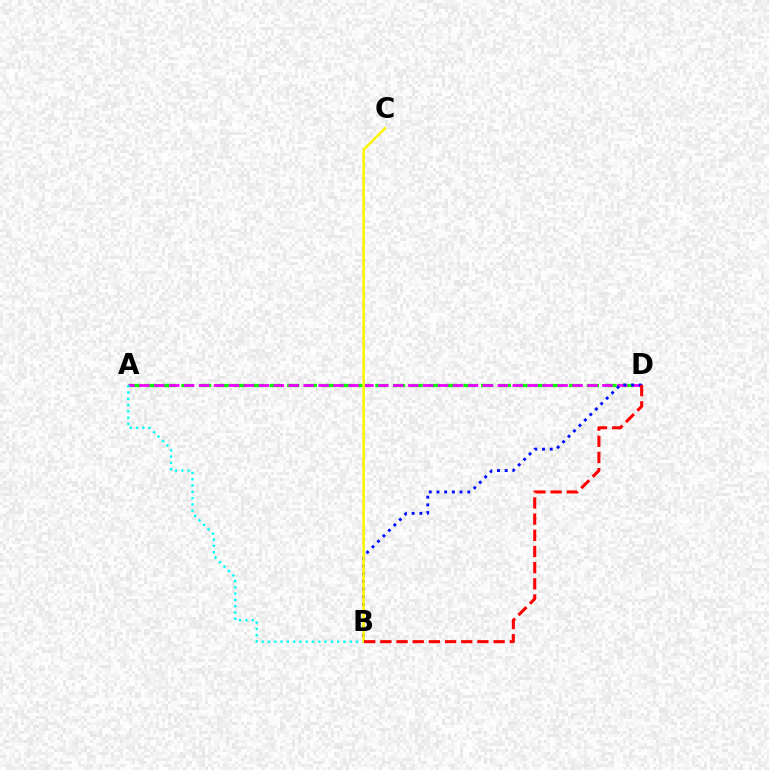{('A', 'D'): [{'color': '#08ff00', 'line_style': 'dashed', 'thickness': 2.39}, {'color': '#ee00ff', 'line_style': 'dashed', 'thickness': 2.03}], ('A', 'B'): [{'color': '#00fff6', 'line_style': 'dotted', 'thickness': 1.71}], ('B', 'D'): [{'color': '#0010ff', 'line_style': 'dotted', 'thickness': 2.09}, {'color': '#ff0000', 'line_style': 'dashed', 'thickness': 2.2}], ('B', 'C'): [{'color': '#fcf500', 'line_style': 'solid', 'thickness': 1.81}]}